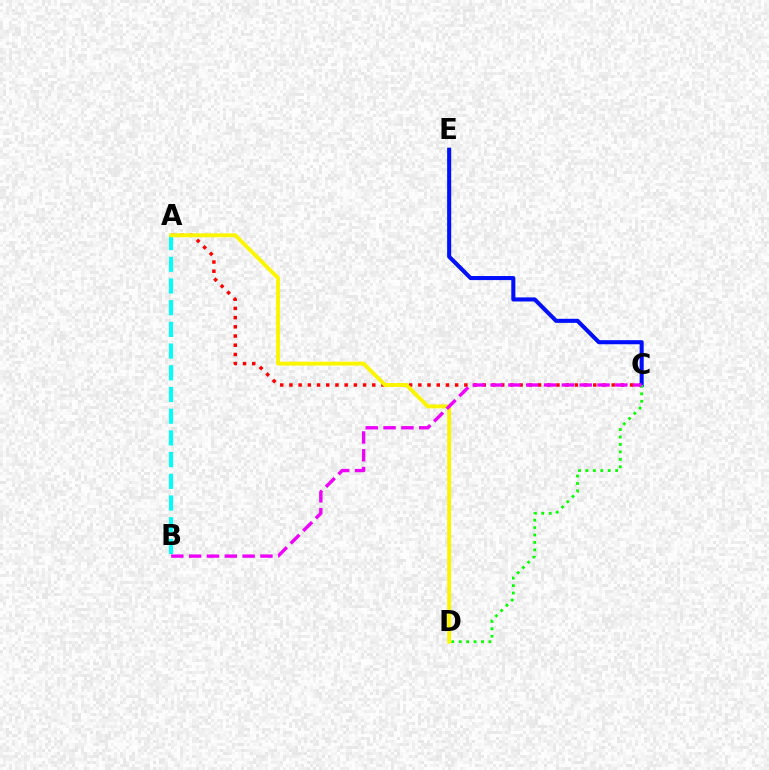{('A', 'C'): [{'color': '#ff0000', 'line_style': 'dotted', 'thickness': 2.5}], ('C', 'E'): [{'color': '#0010ff', 'line_style': 'solid', 'thickness': 2.94}], ('A', 'B'): [{'color': '#00fff6', 'line_style': 'dashed', 'thickness': 2.95}], ('C', 'D'): [{'color': '#08ff00', 'line_style': 'dotted', 'thickness': 2.02}], ('A', 'D'): [{'color': '#fcf500', 'line_style': 'solid', 'thickness': 2.81}], ('B', 'C'): [{'color': '#ee00ff', 'line_style': 'dashed', 'thickness': 2.42}]}